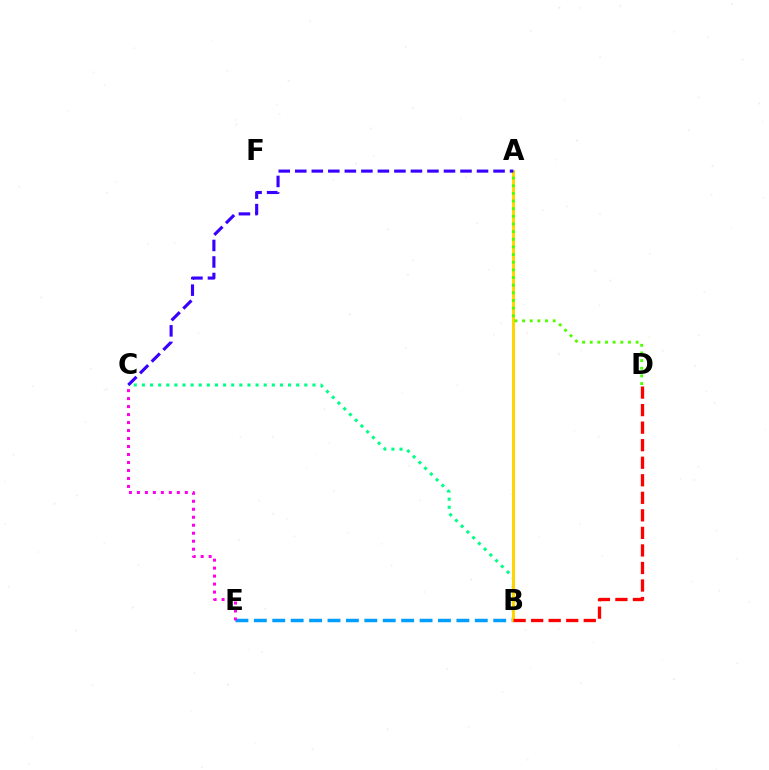{('B', 'E'): [{'color': '#009eff', 'line_style': 'dashed', 'thickness': 2.5}], ('B', 'C'): [{'color': '#00ff86', 'line_style': 'dotted', 'thickness': 2.21}], ('C', 'E'): [{'color': '#ff00ed', 'line_style': 'dotted', 'thickness': 2.17}], ('A', 'B'): [{'color': '#ffd500', 'line_style': 'solid', 'thickness': 2.14}], ('A', 'D'): [{'color': '#4fff00', 'line_style': 'dotted', 'thickness': 2.08}], ('B', 'D'): [{'color': '#ff0000', 'line_style': 'dashed', 'thickness': 2.38}], ('A', 'C'): [{'color': '#3700ff', 'line_style': 'dashed', 'thickness': 2.24}]}